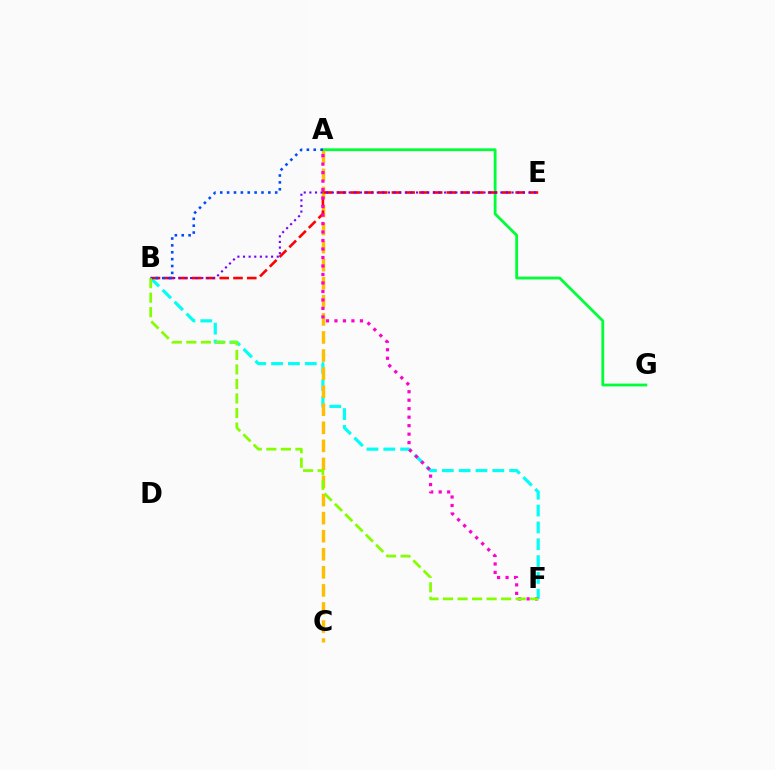{('B', 'F'): [{'color': '#00fff6', 'line_style': 'dashed', 'thickness': 2.29}, {'color': '#84ff00', 'line_style': 'dashed', 'thickness': 1.97}], ('A', 'G'): [{'color': '#00ff39', 'line_style': 'solid', 'thickness': 2.02}], ('A', 'C'): [{'color': '#ffbd00', 'line_style': 'dashed', 'thickness': 2.45}], ('B', 'E'): [{'color': '#ff0000', 'line_style': 'dashed', 'thickness': 1.87}, {'color': '#7200ff', 'line_style': 'dotted', 'thickness': 1.53}], ('A', 'F'): [{'color': '#ff00cf', 'line_style': 'dotted', 'thickness': 2.31}], ('A', 'B'): [{'color': '#004bff', 'line_style': 'dotted', 'thickness': 1.87}]}